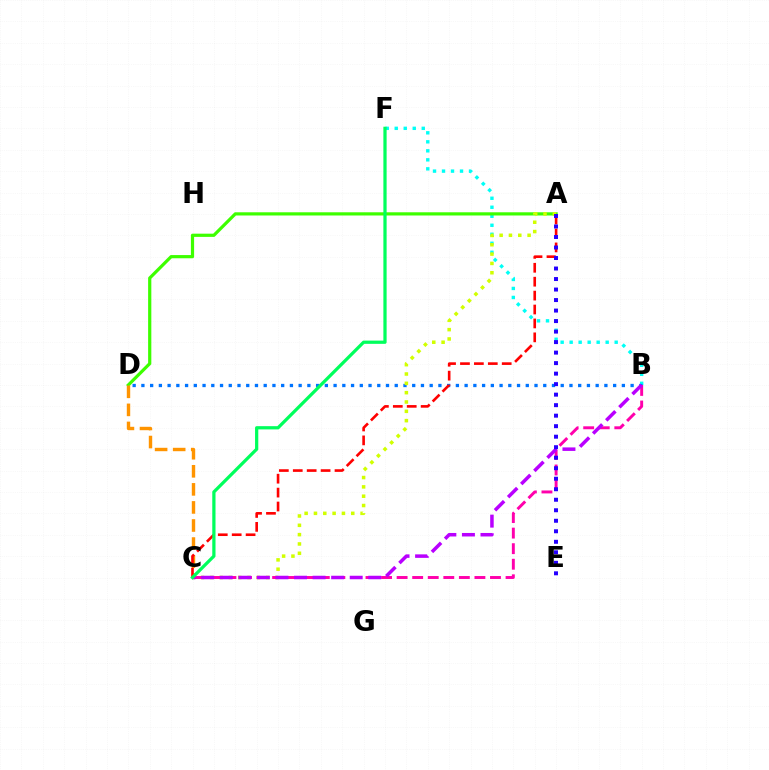{('B', 'F'): [{'color': '#00fff6', 'line_style': 'dotted', 'thickness': 2.45}], ('A', 'D'): [{'color': '#3dff00', 'line_style': 'solid', 'thickness': 2.31}], ('B', 'D'): [{'color': '#0074ff', 'line_style': 'dotted', 'thickness': 2.37}], ('A', 'C'): [{'color': '#d1ff00', 'line_style': 'dotted', 'thickness': 2.53}, {'color': '#ff0000', 'line_style': 'dashed', 'thickness': 1.89}], ('B', 'C'): [{'color': '#ff00ac', 'line_style': 'dashed', 'thickness': 2.11}, {'color': '#b900ff', 'line_style': 'dashed', 'thickness': 2.52}], ('C', 'D'): [{'color': '#ff9400', 'line_style': 'dashed', 'thickness': 2.45}], ('A', 'E'): [{'color': '#2500ff', 'line_style': 'dotted', 'thickness': 2.86}], ('C', 'F'): [{'color': '#00ff5c', 'line_style': 'solid', 'thickness': 2.33}]}